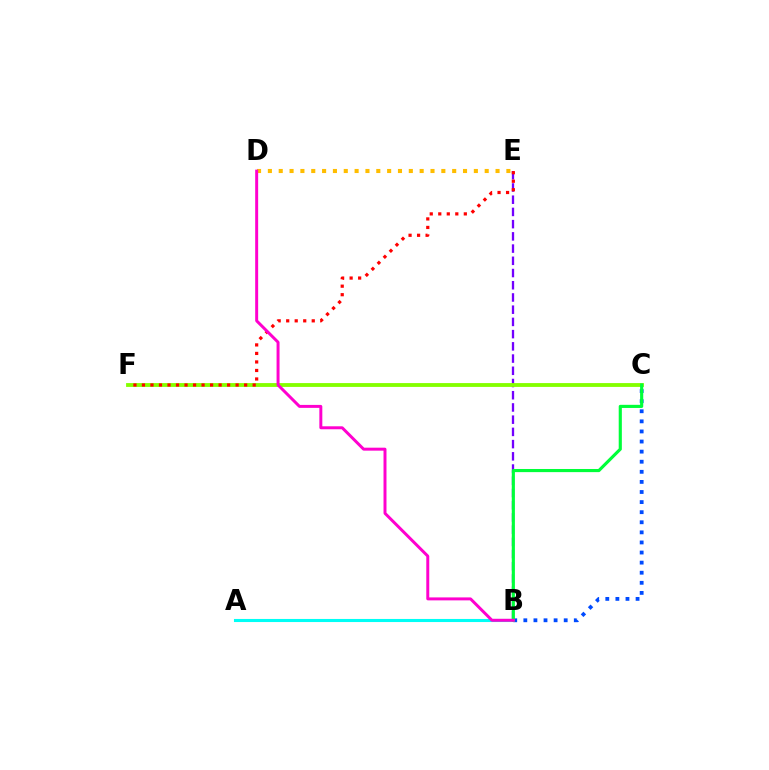{('A', 'B'): [{'color': '#00fff6', 'line_style': 'solid', 'thickness': 2.22}], ('D', 'E'): [{'color': '#ffbd00', 'line_style': 'dotted', 'thickness': 2.95}], ('B', 'E'): [{'color': '#7200ff', 'line_style': 'dashed', 'thickness': 1.66}], ('B', 'C'): [{'color': '#004bff', 'line_style': 'dotted', 'thickness': 2.74}, {'color': '#00ff39', 'line_style': 'solid', 'thickness': 2.26}], ('C', 'F'): [{'color': '#84ff00', 'line_style': 'solid', 'thickness': 2.76}], ('E', 'F'): [{'color': '#ff0000', 'line_style': 'dotted', 'thickness': 2.31}], ('B', 'D'): [{'color': '#ff00cf', 'line_style': 'solid', 'thickness': 2.14}]}